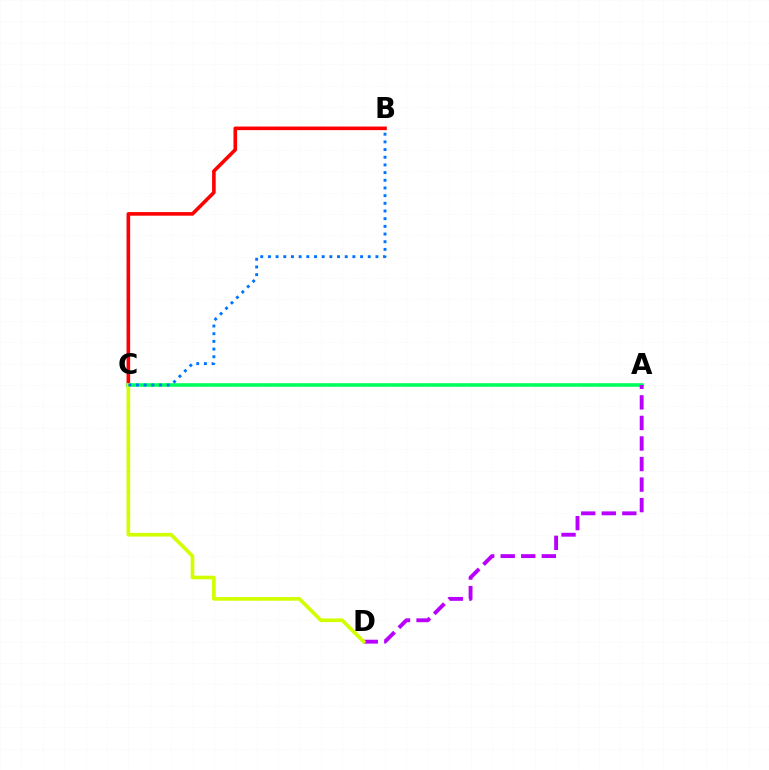{('B', 'C'): [{'color': '#ff0000', 'line_style': 'solid', 'thickness': 2.59}, {'color': '#0074ff', 'line_style': 'dotted', 'thickness': 2.09}], ('A', 'C'): [{'color': '#00ff5c', 'line_style': 'solid', 'thickness': 2.59}], ('A', 'D'): [{'color': '#b900ff', 'line_style': 'dashed', 'thickness': 2.79}], ('C', 'D'): [{'color': '#d1ff00', 'line_style': 'solid', 'thickness': 2.63}]}